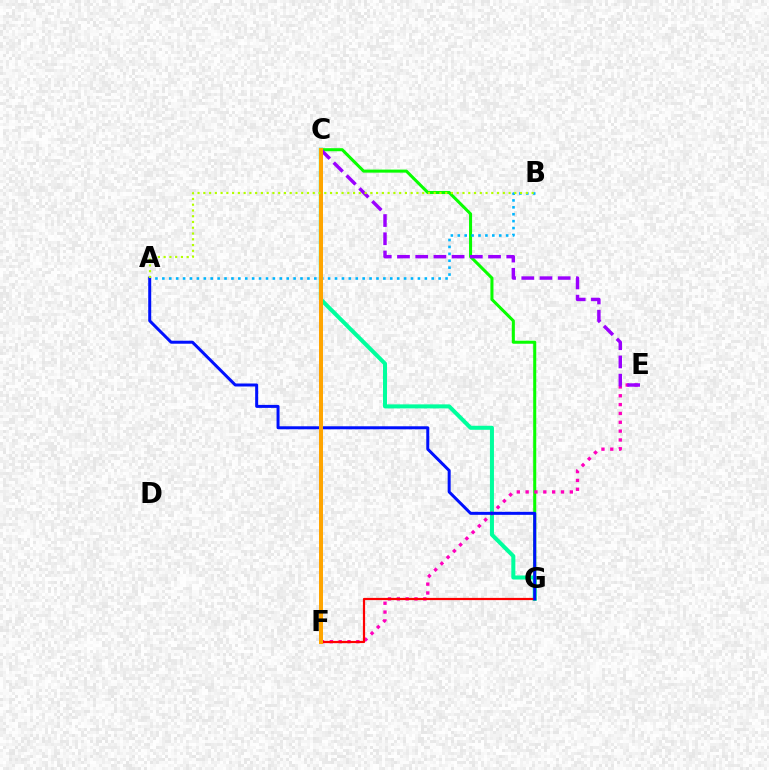{('C', 'G'): [{'color': '#08ff00', 'line_style': 'solid', 'thickness': 2.19}, {'color': '#00ff9d', 'line_style': 'solid', 'thickness': 2.9}], ('A', 'B'): [{'color': '#00b5ff', 'line_style': 'dotted', 'thickness': 1.88}, {'color': '#b3ff00', 'line_style': 'dotted', 'thickness': 1.56}], ('E', 'F'): [{'color': '#ff00bd', 'line_style': 'dotted', 'thickness': 2.4}], ('F', 'G'): [{'color': '#ff0000', 'line_style': 'solid', 'thickness': 1.59}], ('A', 'G'): [{'color': '#0010ff', 'line_style': 'solid', 'thickness': 2.16}], ('C', 'E'): [{'color': '#9b00ff', 'line_style': 'dashed', 'thickness': 2.47}], ('C', 'F'): [{'color': '#ffa500', 'line_style': 'solid', 'thickness': 2.88}]}